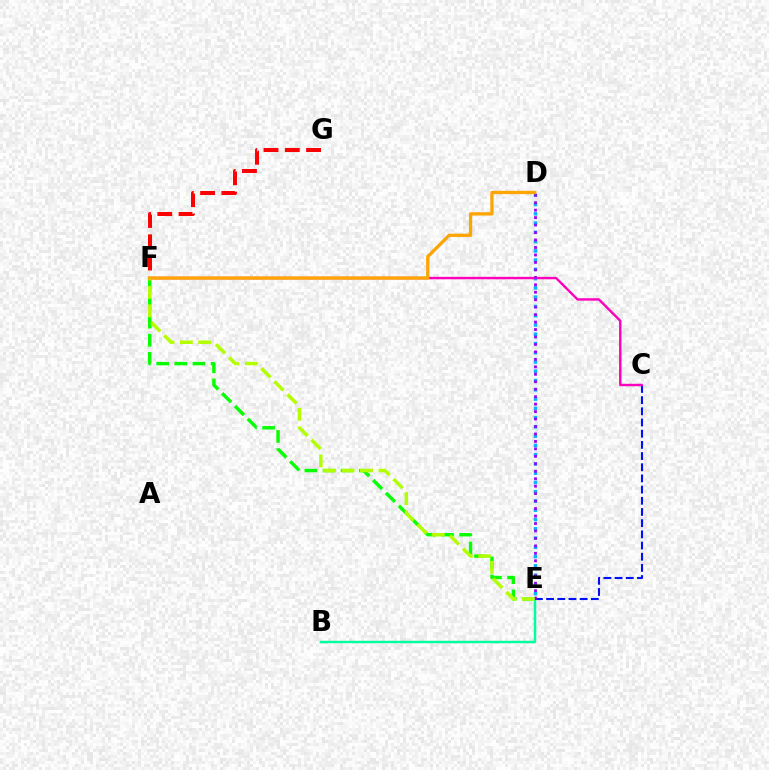{('E', 'F'): [{'color': '#08ff00', 'line_style': 'dashed', 'thickness': 2.46}, {'color': '#b3ff00', 'line_style': 'dashed', 'thickness': 2.51}], ('D', 'E'): [{'color': '#00b5ff', 'line_style': 'dotted', 'thickness': 2.52}, {'color': '#9b00ff', 'line_style': 'dotted', 'thickness': 2.03}], ('F', 'G'): [{'color': '#ff0000', 'line_style': 'dashed', 'thickness': 2.89}], ('B', 'E'): [{'color': '#00ff9d', 'line_style': 'solid', 'thickness': 1.77}], ('C', 'E'): [{'color': '#0010ff', 'line_style': 'dashed', 'thickness': 1.52}], ('C', 'F'): [{'color': '#ff00bd', 'line_style': 'solid', 'thickness': 1.74}], ('D', 'F'): [{'color': '#ffa500', 'line_style': 'solid', 'thickness': 2.38}]}